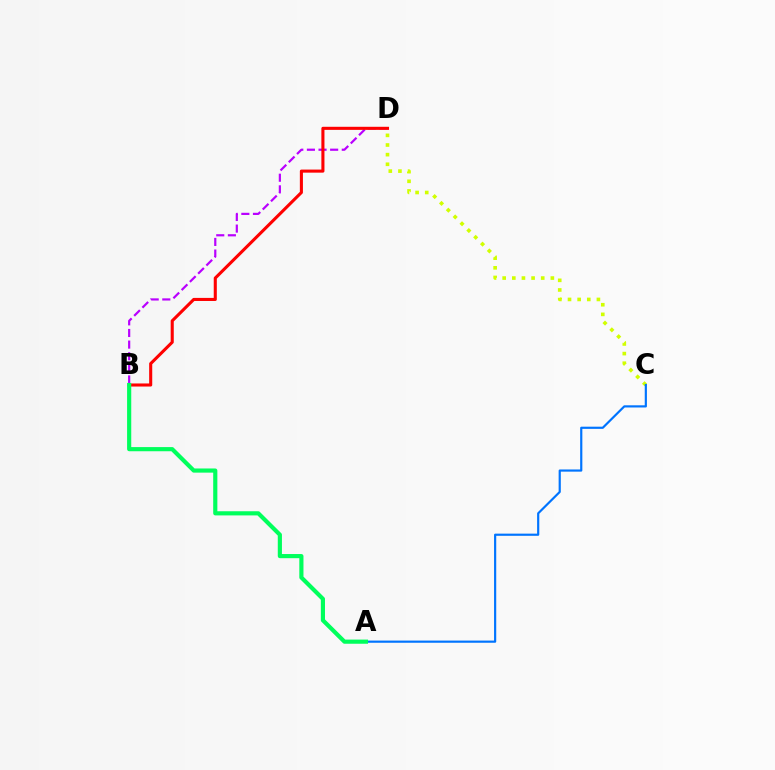{('C', 'D'): [{'color': '#d1ff00', 'line_style': 'dotted', 'thickness': 2.62}], ('B', 'D'): [{'color': '#b900ff', 'line_style': 'dashed', 'thickness': 1.58}, {'color': '#ff0000', 'line_style': 'solid', 'thickness': 2.22}], ('A', 'C'): [{'color': '#0074ff', 'line_style': 'solid', 'thickness': 1.57}], ('A', 'B'): [{'color': '#00ff5c', 'line_style': 'solid', 'thickness': 2.99}]}